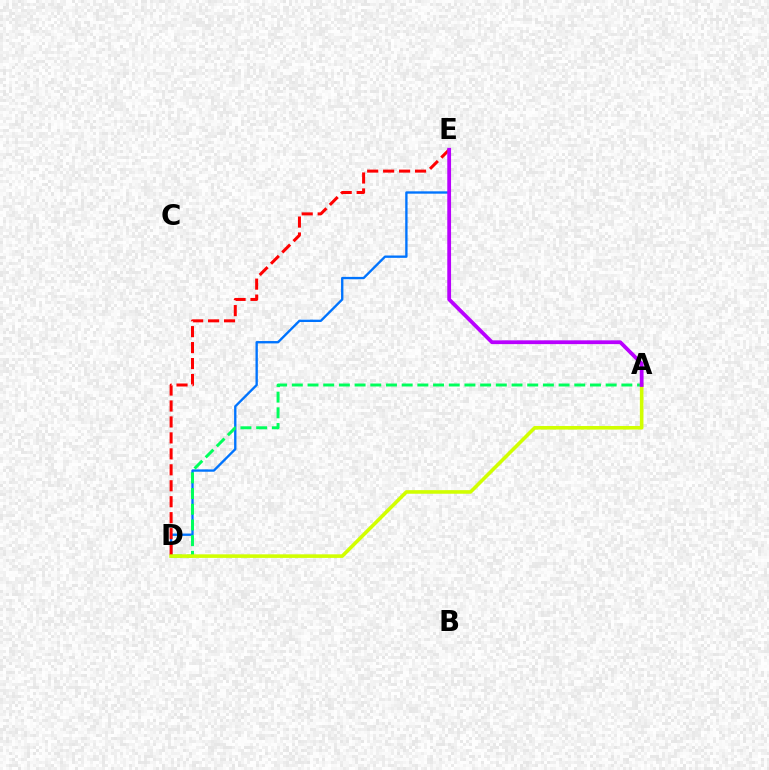{('D', 'E'): [{'color': '#0074ff', 'line_style': 'solid', 'thickness': 1.69}, {'color': '#ff0000', 'line_style': 'dashed', 'thickness': 2.17}], ('A', 'D'): [{'color': '#00ff5c', 'line_style': 'dashed', 'thickness': 2.13}, {'color': '#d1ff00', 'line_style': 'solid', 'thickness': 2.58}], ('A', 'E'): [{'color': '#b900ff', 'line_style': 'solid', 'thickness': 2.72}]}